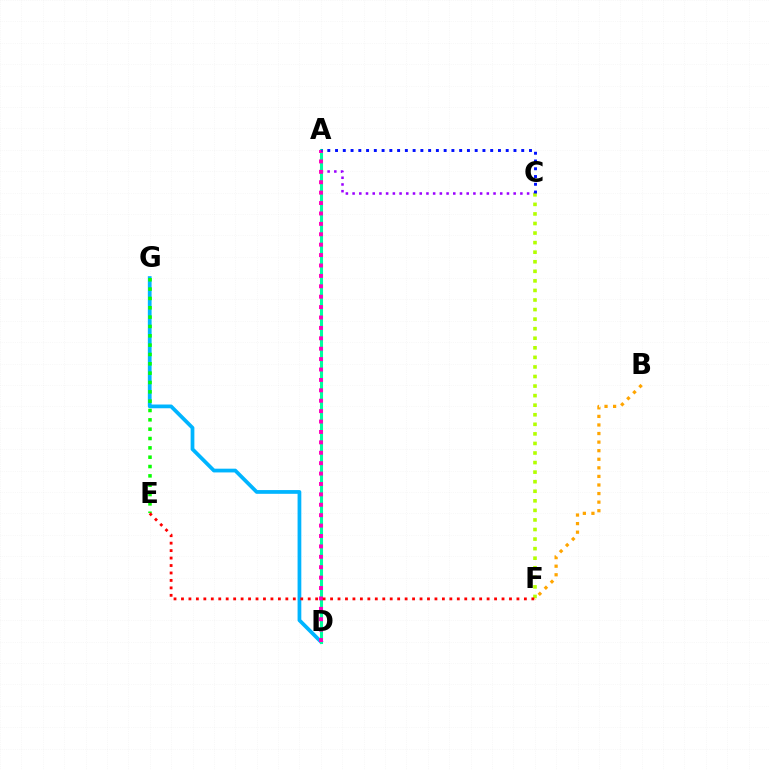{('D', 'G'): [{'color': '#00b5ff', 'line_style': 'solid', 'thickness': 2.7}], ('E', 'G'): [{'color': '#08ff00', 'line_style': 'dotted', 'thickness': 2.54}], ('A', 'C'): [{'color': '#9b00ff', 'line_style': 'dotted', 'thickness': 1.82}, {'color': '#0010ff', 'line_style': 'dotted', 'thickness': 2.11}], ('A', 'D'): [{'color': '#00ff9d', 'line_style': 'solid', 'thickness': 2.21}, {'color': '#ff00bd', 'line_style': 'dotted', 'thickness': 2.83}], ('C', 'F'): [{'color': '#b3ff00', 'line_style': 'dotted', 'thickness': 2.6}], ('B', 'F'): [{'color': '#ffa500', 'line_style': 'dotted', 'thickness': 2.33}], ('E', 'F'): [{'color': '#ff0000', 'line_style': 'dotted', 'thickness': 2.03}]}